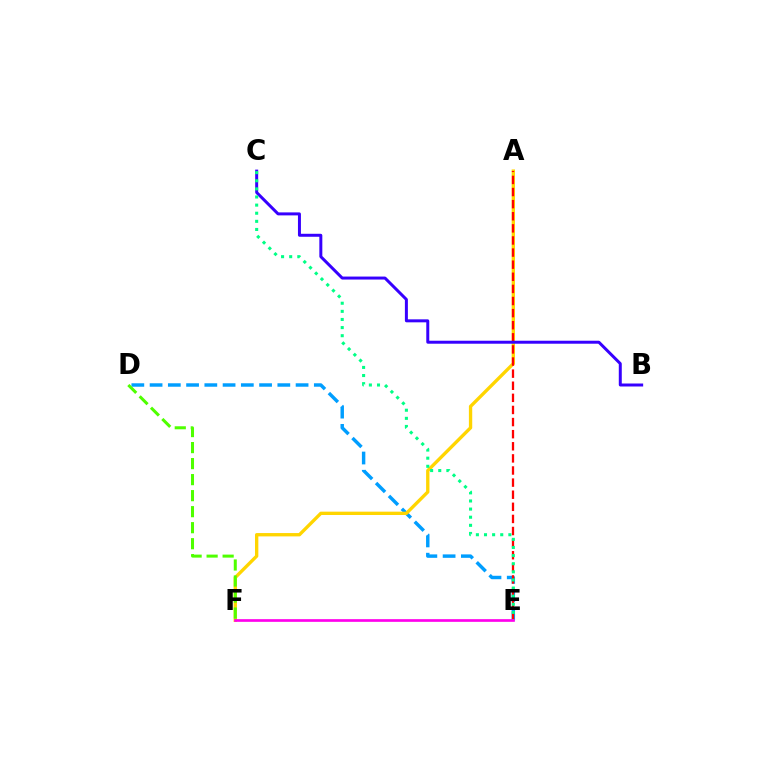{('D', 'E'): [{'color': '#009eff', 'line_style': 'dashed', 'thickness': 2.48}], ('A', 'F'): [{'color': '#ffd500', 'line_style': 'solid', 'thickness': 2.4}], ('A', 'E'): [{'color': '#ff0000', 'line_style': 'dashed', 'thickness': 1.64}], ('B', 'C'): [{'color': '#3700ff', 'line_style': 'solid', 'thickness': 2.15}], ('D', 'F'): [{'color': '#4fff00', 'line_style': 'dashed', 'thickness': 2.18}], ('C', 'E'): [{'color': '#00ff86', 'line_style': 'dotted', 'thickness': 2.21}], ('E', 'F'): [{'color': '#ff00ed', 'line_style': 'solid', 'thickness': 1.93}]}